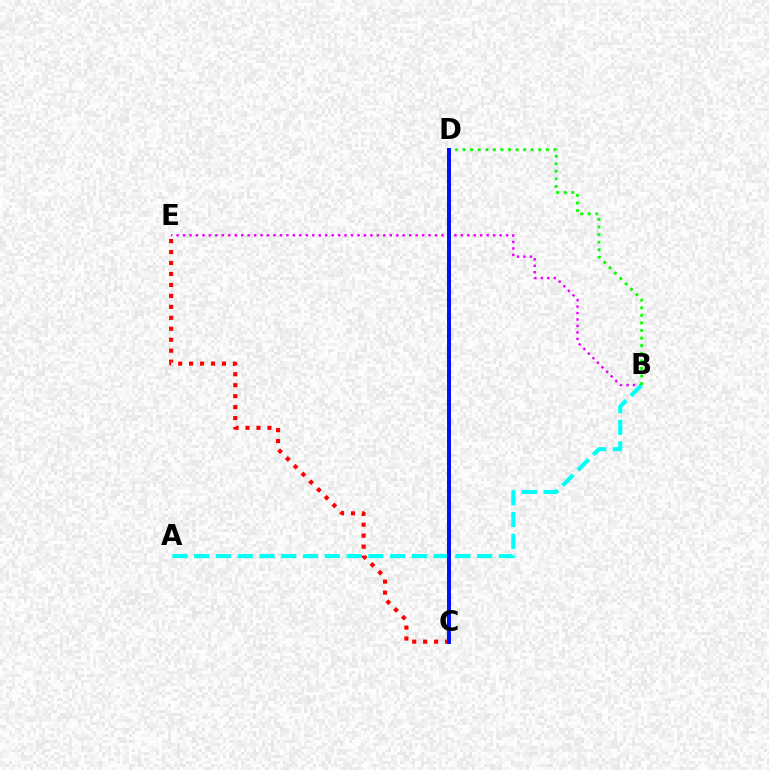{('B', 'E'): [{'color': '#ee00ff', 'line_style': 'dotted', 'thickness': 1.76}], ('A', 'B'): [{'color': '#00fff6', 'line_style': 'dashed', 'thickness': 2.96}], ('C', 'E'): [{'color': '#ff0000', 'line_style': 'dotted', 'thickness': 2.98}], ('B', 'D'): [{'color': '#08ff00', 'line_style': 'dotted', 'thickness': 2.06}], ('C', 'D'): [{'color': '#fcf500', 'line_style': 'dashed', 'thickness': 2.61}, {'color': '#0010ff', 'line_style': 'solid', 'thickness': 2.87}]}